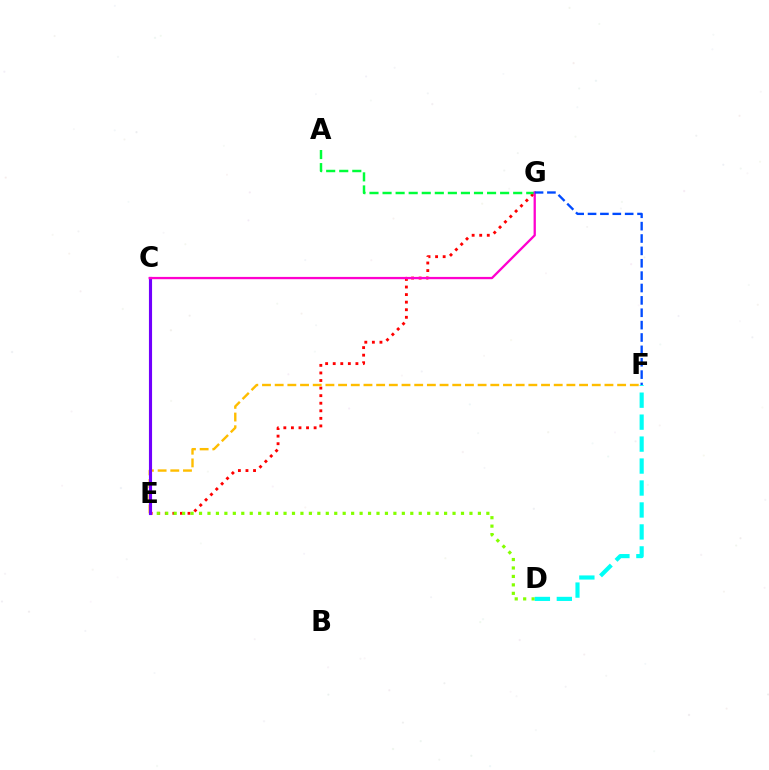{('E', 'G'): [{'color': '#ff0000', 'line_style': 'dotted', 'thickness': 2.06}], ('E', 'F'): [{'color': '#ffbd00', 'line_style': 'dashed', 'thickness': 1.72}], ('D', 'E'): [{'color': '#84ff00', 'line_style': 'dotted', 'thickness': 2.3}], ('A', 'G'): [{'color': '#00ff39', 'line_style': 'dashed', 'thickness': 1.77}], ('C', 'E'): [{'color': '#7200ff', 'line_style': 'solid', 'thickness': 2.25}], ('C', 'G'): [{'color': '#ff00cf', 'line_style': 'solid', 'thickness': 1.65}], ('F', 'G'): [{'color': '#004bff', 'line_style': 'dashed', 'thickness': 1.68}], ('D', 'F'): [{'color': '#00fff6', 'line_style': 'dashed', 'thickness': 2.98}]}